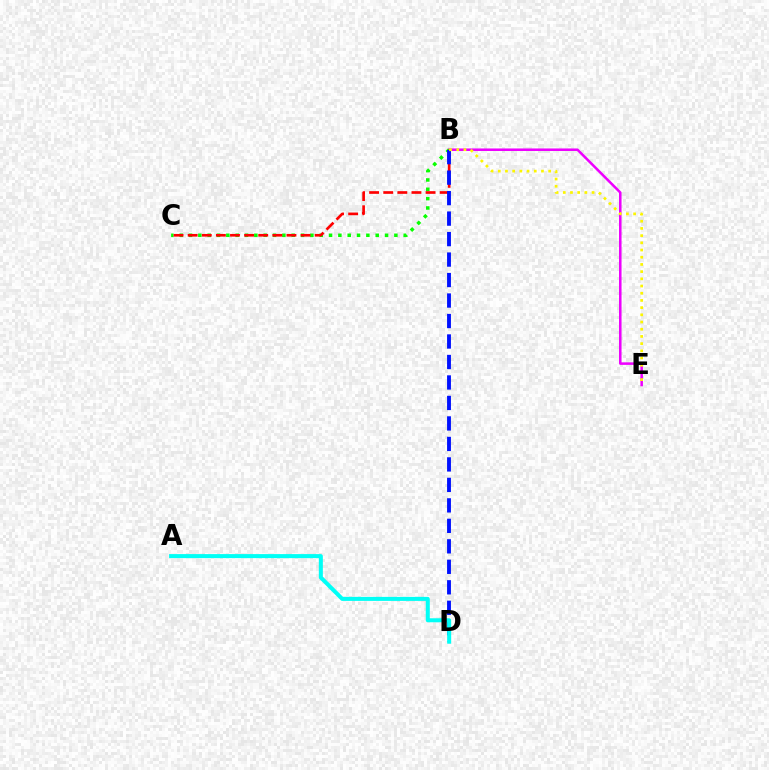{('B', 'E'): [{'color': '#ee00ff', 'line_style': 'solid', 'thickness': 1.82}, {'color': '#fcf500', 'line_style': 'dotted', 'thickness': 1.96}], ('B', 'C'): [{'color': '#08ff00', 'line_style': 'dotted', 'thickness': 2.54}, {'color': '#ff0000', 'line_style': 'dashed', 'thickness': 1.92}], ('B', 'D'): [{'color': '#0010ff', 'line_style': 'dashed', 'thickness': 2.78}], ('A', 'D'): [{'color': '#00fff6', 'line_style': 'solid', 'thickness': 2.89}]}